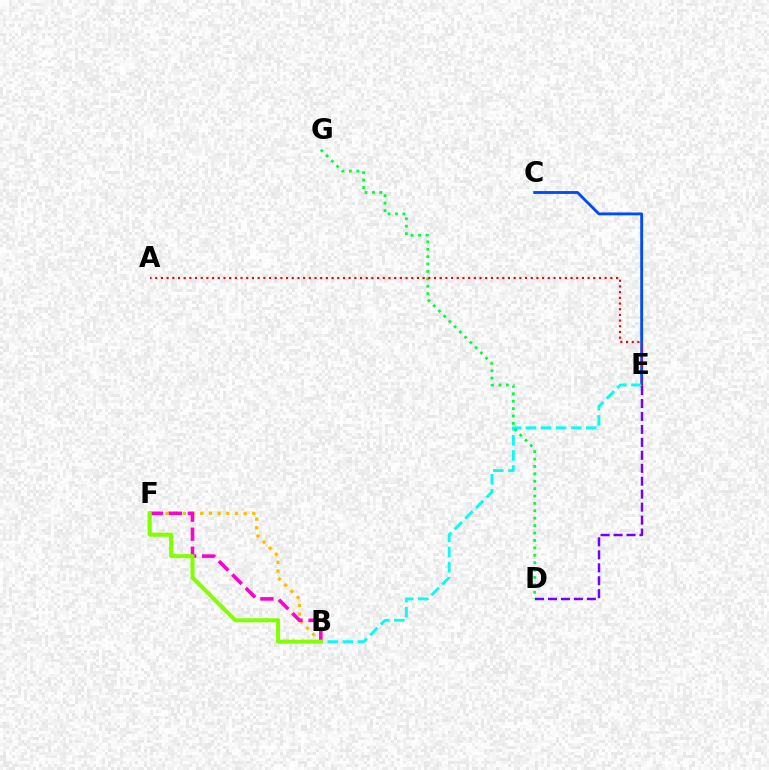{('C', 'E'): [{'color': '#004bff', 'line_style': 'solid', 'thickness': 2.06}], ('B', 'E'): [{'color': '#00fff6', 'line_style': 'dashed', 'thickness': 2.05}], ('B', 'F'): [{'color': '#ffbd00', 'line_style': 'dotted', 'thickness': 2.36}, {'color': '#ff00cf', 'line_style': 'dashed', 'thickness': 2.58}, {'color': '#84ff00', 'line_style': 'solid', 'thickness': 2.89}], ('D', 'G'): [{'color': '#00ff39', 'line_style': 'dotted', 'thickness': 2.01}], ('A', 'E'): [{'color': '#ff0000', 'line_style': 'dotted', 'thickness': 1.55}], ('D', 'E'): [{'color': '#7200ff', 'line_style': 'dashed', 'thickness': 1.76}]}